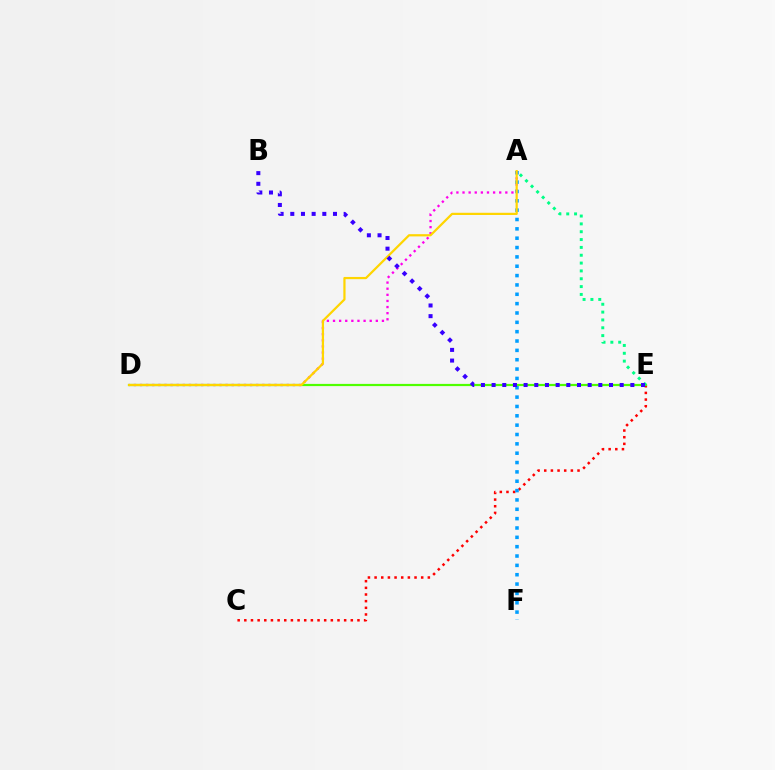{('A', 'D'): [{'color': '#ff00ed', 'line_style': 'dotted', 'thickness': 1.66}, {'color': '#ffd500', 'line_style': 'solid', 'thickness': 1.6}], ('C', 'E'): [{'color': '#ff0000', 'line_style': 'dotted', 'thickness': 1.81}], ('D', 'E'): [{'color': '#4fff00', 'line_style': 'solid', 'thickness': 1.59}], ('A', 'F'): [{'color': '#009eff', 'line_style': 'dotted', 'thickness': 2.54}], ('A', 'E'): [{'color': '#00ff86', 'line_style': 'dotted', 'thickness': 2.13}], ('B', 'E'): [{'color': '#3700ff', 'line_style': 'dotted', 'thickness': 2.9}]}